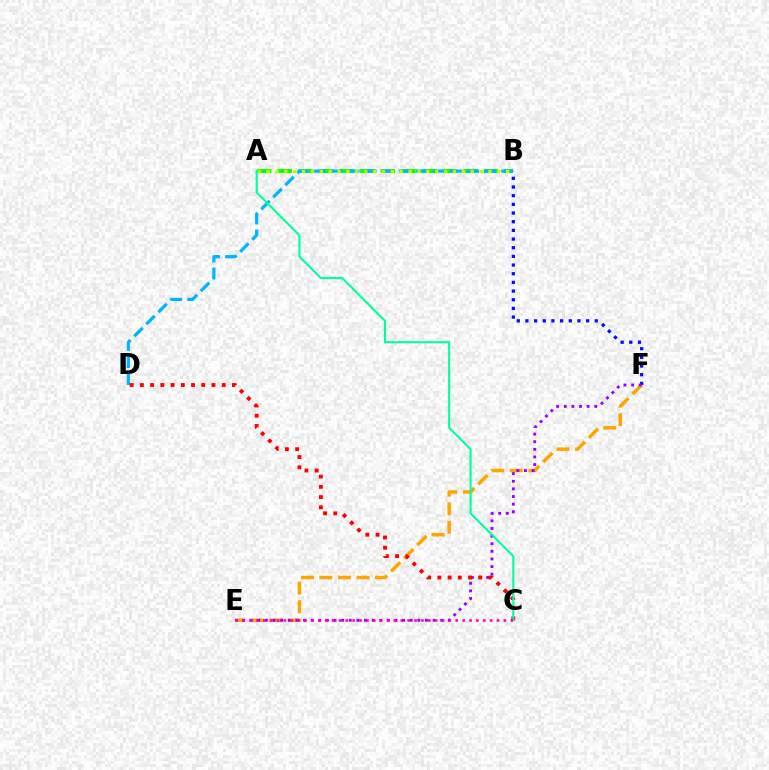{('A', 'B'): [{'color': '#08ff00', 'line_style': 'dashed', 'thickness': 2.8}, {'color': '#b3ff00', 'line_style': 'dotted', 'thickness': 2.41}], ('B', 'F'): [{'color': '#0010ff', 'line_style': 'dotted', 'thickness': 2.36}], ('E', 'F'): [{'color': '#ffa500', 'line_style': 'dashed', 'thickness': 2.52}, {'color': '#9b00ff', 'line_style': 'dotted', 'thickness': 2.07}], ('B', 'D'): [{'color': '#00b5ff', 'line_style': 'dashed', 'thickness': 2.32}], ('C', 'D'): [{'color': '#ff0000', 'line_style': 'dotted', 'thickness': 2.78}], ('A', 'C'): [{'color': '#00ff9d', 'line_style': 'solid', 'thickness': 1.52}], ('C', 'E'): [{'color': '#ff00bd', 'line_style': 'dotted', 'thickness': 1.87}]}